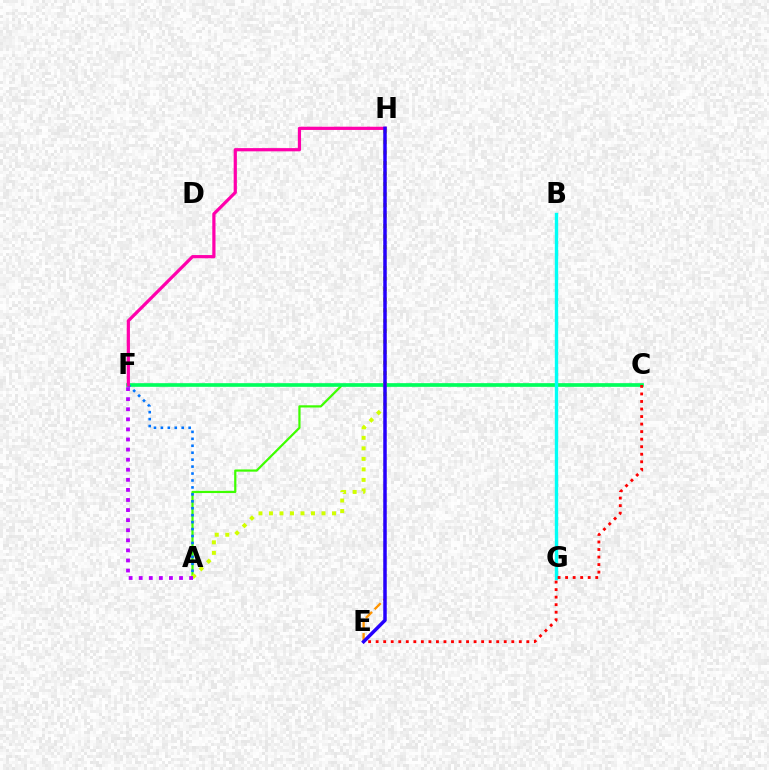{('A', 'C'): [{'color': '#3dff00', 'line_style': 'solid', 'thickness': 1.6}], ('C', 'F'): [{'color': '#00ff5c', 'line_style': 'solid', 'thickness': 2.63}], ('A', 'F'): [{'color': '#0074ff', 'line_style': 'dotted', 'thickness': 1.89}, {'color': '#b900ff', 'line_style': 'dotted', 'thickness': 2.74}], ('A', 'H'): [{'color': '#d1ff00', 'line_style': 'dotted', 'thickness': 2.86}], ('F', 'H'): [{'color': '#ff00ac', 'line_style': 'solid', 'thickness': 2.32}], ('B', 'G'): [{'color': '#00fff6', 'line_style': 'solid', 'thickness': 2.43}], ('C', 'E'): [{'color': '#ff0000', 'line_style': 'dotted', 'thickness': 2.05}], ('E', 'H'): [{'color': '#ff9400', 'line_style': 'dashed', 'thickness': 1.67}, {'color': '#2500ff', 'line_style': 'solid', 'thickness': 2.51}]}